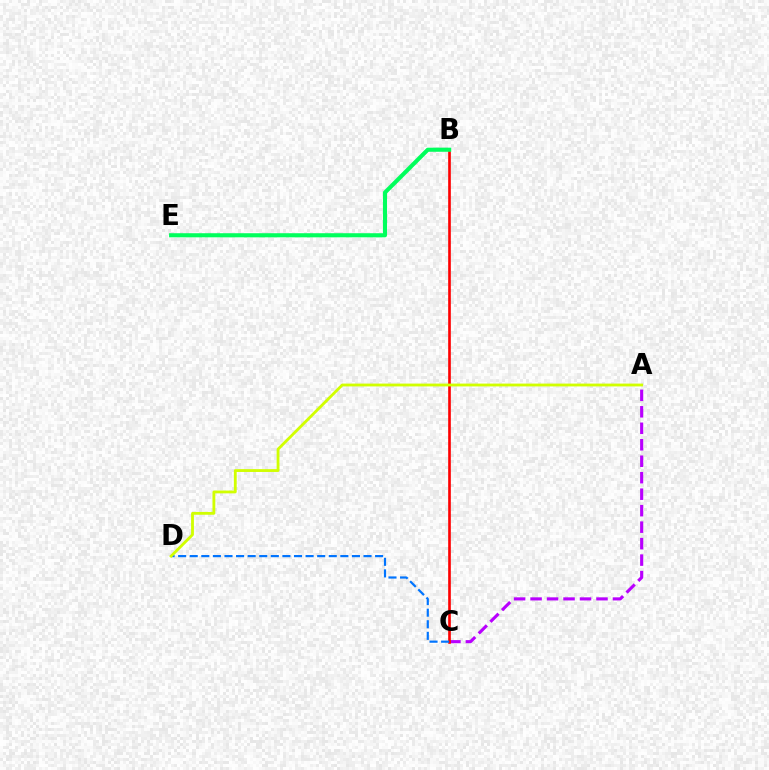{('A', 'C'): [{'color': '#b900ff', 'line_style': 'dashed', 'thickness': 2.24}], ('B', 'C'): [{'color': '#ff0000', 'line_style': 'solid', 'thickness': 1.91}], ('C', 'D'): [{'color': '#0074ff', 'line_style': 'dashed', 'thickness': 1.57}], ('B', 'E'): [{'color': '#00ff5c', 'line_style': 'solid', 'thickness': 2.95}], ('A', 'D'): [{'color': '#d1ff00', 'line_style': 'solid', 'thickness': 2.03}]}